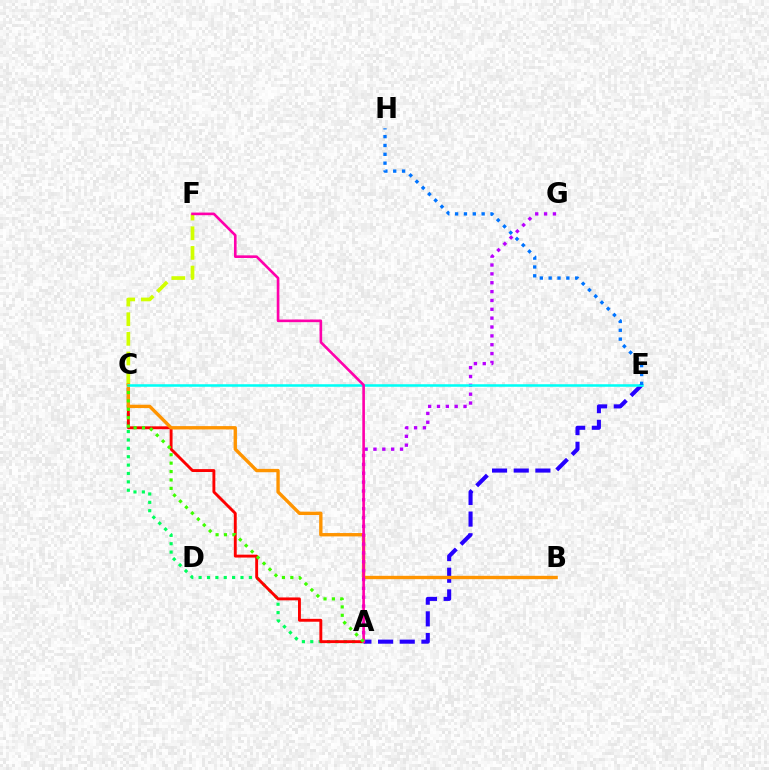{('A', 'C'): [{'color': '#00ff5c', 'line_style': 'dotted', 'thickness': 2.28}, {'color': '#ff0000', 'line_style': 'solid', 'thickness': 2.08}, {'color': '#3dff00', 'line_style': 'dotted', 'thickness': 2.28}], ('A', 'E'): [{'color': '#2500ff', 'line_style': 'dashed', 'thickness': 2.94}], ('C', 'F'): [{'color': '#d1ff00', 'line_style': 'dashed', 'thickness': 2.67}], ('B', 'C'): [{'color': '#ff9400', 'line_style': 'solid', 'thickness': 2.42}], ('A', 'G'): [{'color': '#b900ff', 'line_style': 'dotted', 'thickness': 2.41}], ('C', 'E'): [{'color': '#00fff6', 'line_style': 'solid', 'thickness': 1.83}], ('E', 'H'): [{'color': '#0074ff', 'line_style': 'dotted', 'thickness': 2.4}], ('A', 'F'): [{'color': '#ff00ac', 'line_style': 'solid', 'thickness': 1.9}]}